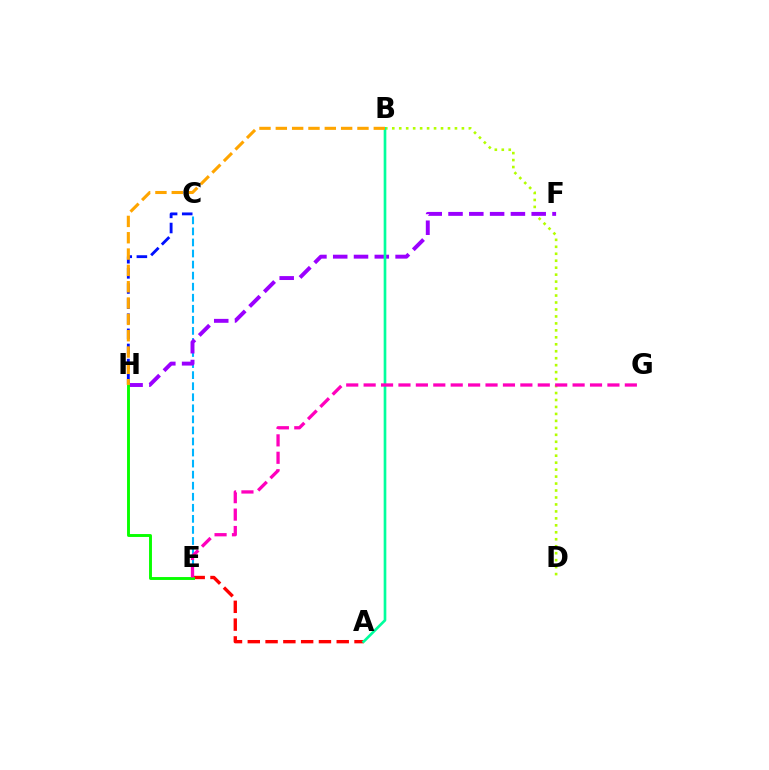{('C', 'H'): [{'color': '#0010ff', 'line_style': 'dashed', 'thickness': 2.05}], ('C', 'E'): [{'color': '#00b5ff', 'line_style': 'dashed', 'thickness': 1.5}], ('A', 'E'): [{'color': '#ff0000', 'line_style': 'dashed', 'thickness': 2.42}], ('B', 'D'): [{'color': '#b3ff00', 'line_style': 'dotted', 'thickness': 1.89}], ('F', 'H'): [{'color': '#9b00ff', 'line_style': 'dashed', 'thickness': 2.82}], ('A', 'B'): [{'color': '#00ff9d', 'line_style': 'solid', 'thickness': 1.92}], ('E', 'H'): [{'color': '#08ff00', 'line_style': 'solid', 'thickness': 2.09}], ('E', 'G'): [{'color': '#ff00bd', 'line_style': 'dashed', 'thickness': 2.37}], ('B', 'H'): [{'color': '#ffa500', 'line_style': 'dashed', 'thickness': 2.22}]}